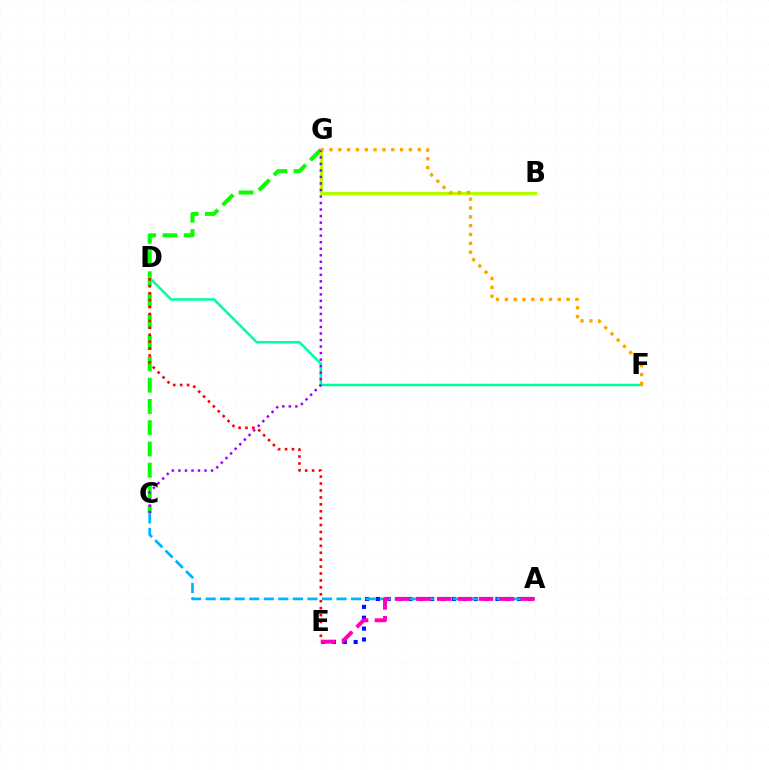{('C', 'G'): [{'color': '#08ff00', 'line_style': 'dashed', 'thickness': 2.89}, {'color': '#9b00ff', 'line_style': 'dotted', 'thickness': 1.77}], ('A', 'E'): [{'color': '#0010ff', 'line_style': 'dotted', 'thickness': 2.95}, {'color': '#ff00bd', 'line_style': 'dashed', 'thickness': 2.84}], ('B', 'G'): [{'color': '#b3ff00', 'line_style': 'solid', 'thickness': 2.37}], ('D', 'F'): [{'color': '#00ff9d', 'line_style': 'solid', 'thickness': 1.82}], ('A', 'C'): [{'color': '#00b5ff', 'line_style': 'dashed', 'thickness': 1.98}], ('F', 'G'): [{'color': '#ffa500', 'line_style': 'dotted', 'thickness': 2.4}], ('D', 'E'): [{'color': '#ff0000', 'line_style': 'dotted', 'thickness': 1.88}]}